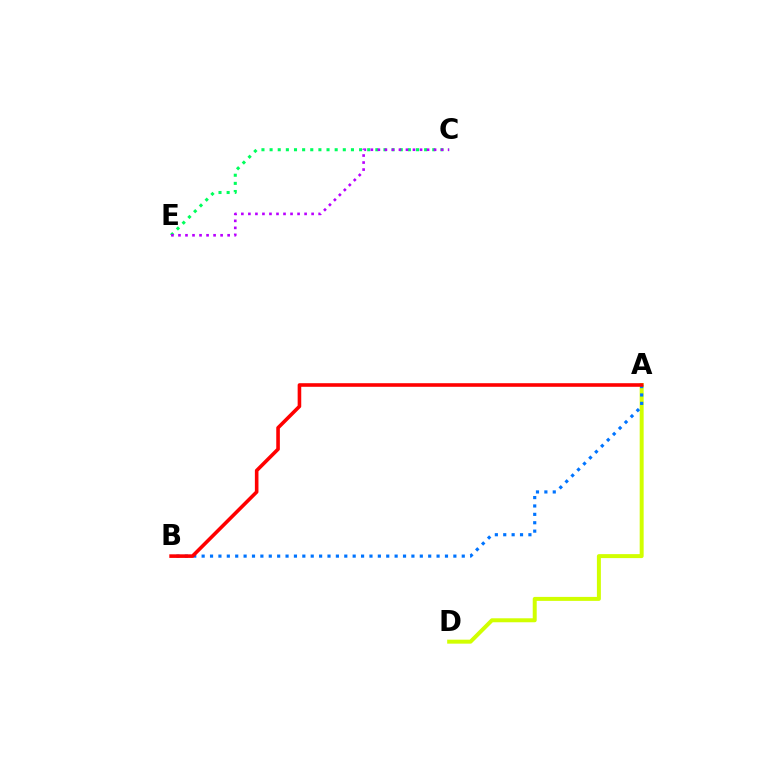{('A', 'D'): [{'color': '#d1ff00', 'line_style': 'solid', 'thickness': 2.86}], ('C', 'E'): [{'color': '#00ff5c', 'line_style': 'dotted', 'thickness': 2.21}, {'color': '#b900ff', 'line_style': 'dotted', 'thickness': 1.91}], ('A', 'B'): [{'color': '#0074ff', 'line_style': 'dotted', 'thickness': 2.28}, {'color': '#ff0000', 'line_style': 'solid', 'thickness': 2.59}]}